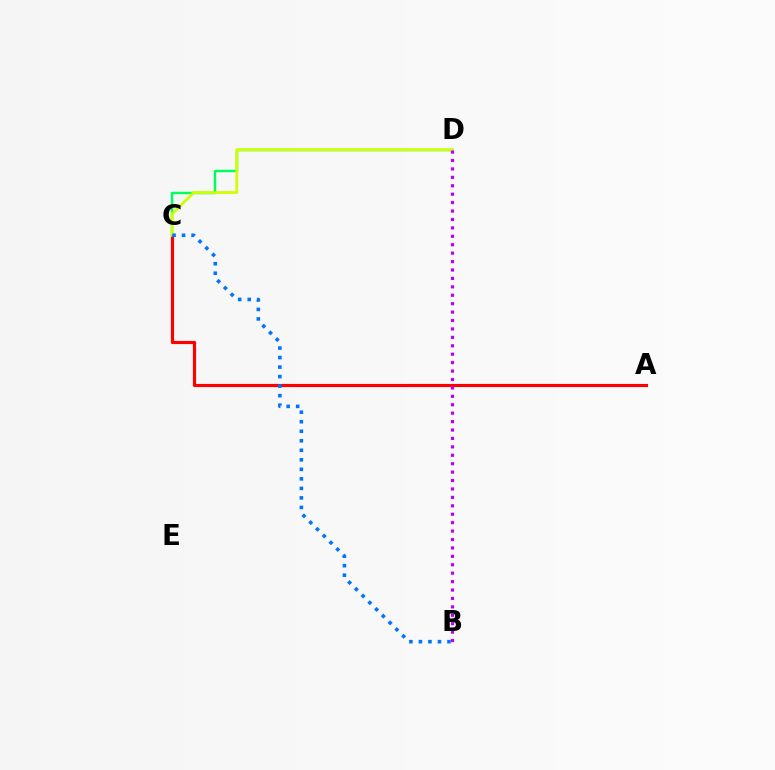{('A', 'C'): [{'color': '#ff0000', 'line_style': 'solid', 'thickness': 2.27}], ('C', 'D'): [{'color': '#00ff5c', 'line_style': 'solid', 'thickness': 1.78}, {'color': '#d1ff00', 'line_style': 'solid', 'thickness': 2.02}], ('B', 'D'): [{'color': '#b900ff', 'line_style': 'dotted', 'thickness': 2.29}], ('B', 'C'): [{'color': '#0074ff', 'line_style': 'dotted', 'thickness': 2.59}]}